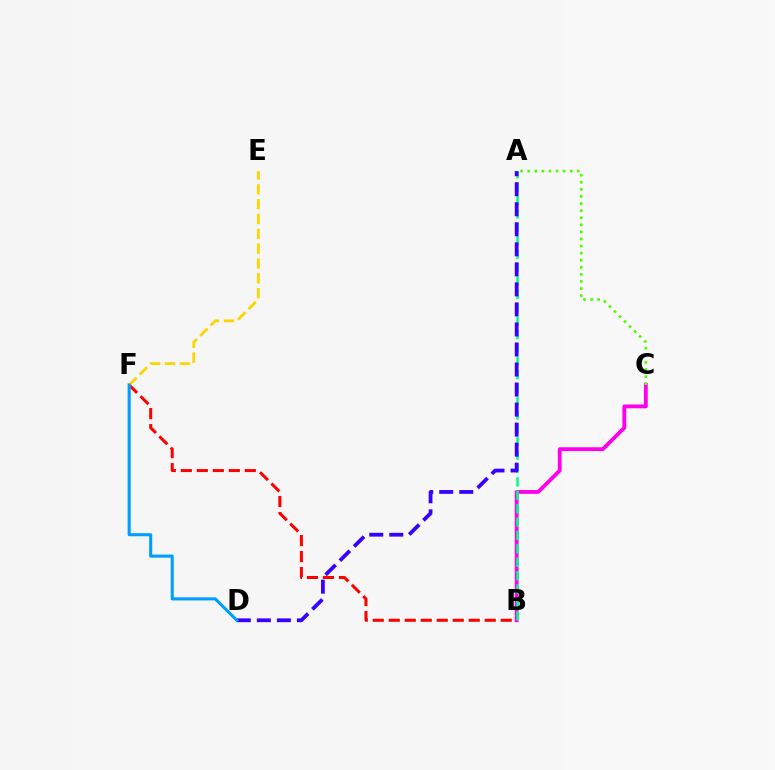{('B', 'C'): [{'color': '#ff00ed', 'line_style': 'solid', 'thickness': 2.76}], ('A', 'B'): [{'color': '#00ff86', 'line_style': 'dashed', 'thickness': 1.82}], ('B', 'F'): [{'color': '#ff0000', 'line_style': 'dashed', 'thickness': 2.17}], ('E', 'F'): [{'color': '#ffd500', 'line_style': 'dashed', 'thickness': 2.02}], ('A', 'D'): [{'color': '#3700ff', 'line_style': 'dashed', 'thickness': 2.72}], ('D', 'F'): [{'color': '#009eff', 'line_style': 'solid', 'thickness': 2.22}], ('A', 'C'): [{'color': '#4fff00', 'line_style': 'dotted', 'thickness': 1.92}]}